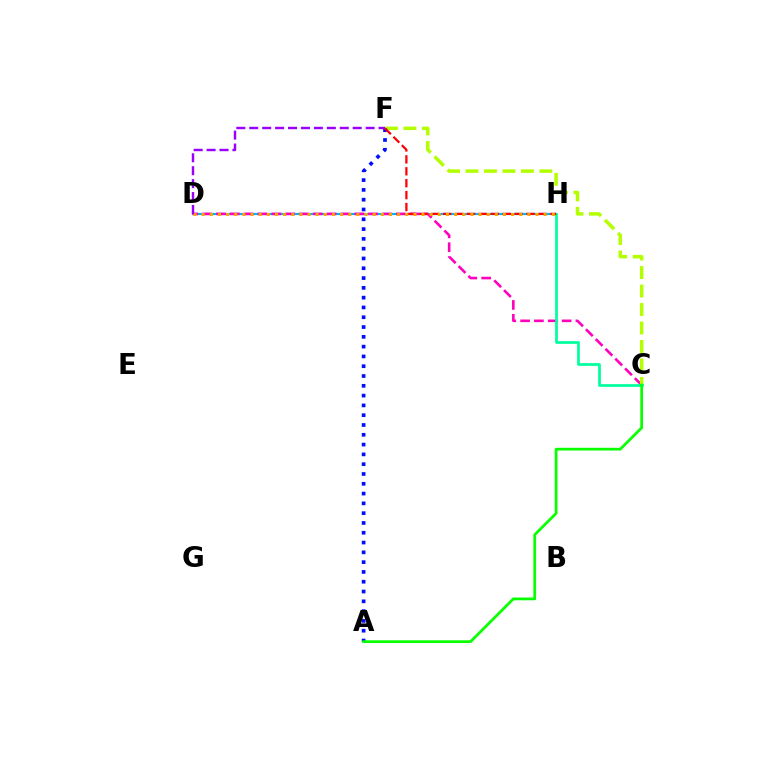{('D', 'H'): [{'color': '#00b5ff', 'line_style': 'solid', 'thickness': 1.57}, {'color': '#ffa500', 'line_style': 'dotted', 'thickness': 2.21}], ('C', 'D'): [{'color': '#ff00bd', 'line_style': 'dashed', 'thickness': 1.88}], ('C', 'F'): [{'color': '#b3ff00', 'line_style': 'dashed', 'thickness': 2.51}], ('A', 'F'): [{'color': '#0010ff', 'line_style': 'dotted', 'thickness': 2.66}], ('C', 'H'): [{'color': '#00ff9d', 'line_style': 'solid', 'thickness': 1.96}], ('F', 'H'): [{'color': '#ff0000', 'line_style': 'dashed', 'thickness': 1.62}], ('A', 'C'): [{'color': '#08ff00', 'line_style': 'solid', 'thickness': 1.97}], ('D', 'F'): [{'color': '#9b00ff', 'line_style': 'dashed', 'thickness': 1.76}]}